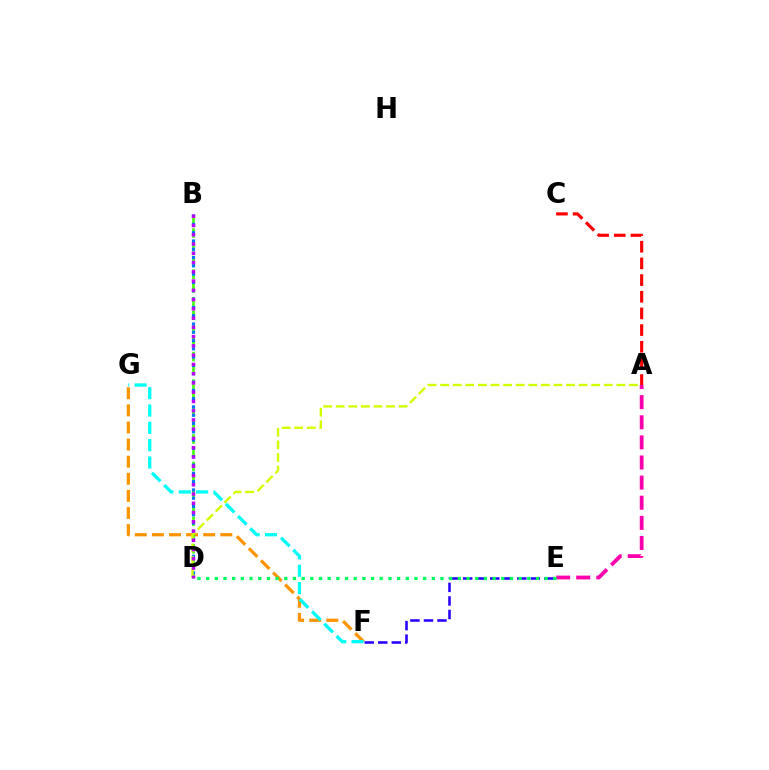{('F', 'G'): [{'color': '#ff9400', 'line_style': 'dashed', 'thickness': 2.32}, {'color': '#00fff6', 'line_style': 'dashed', 'thickness': 2.35}], ('A', 'E'): [{'color': '#ff00ac', 'line_style': 'dashed', 'thickness': 2.73}], ('E', 'F'): [{'color': '#2500ff', 'line_style': 'dashed', 'thickness': 1.84}], ('B', 'D'): [{'color': '#3dff00', 'line_style': 'dashed', 'thickness': 1.87}, {'color': '#0074ff', 'line_style': 'dotted', 'thickness': 2.25}, {'color': '#b900ff', 'line_style': 'dotted', 'thickness': 2.52}], ('D', 'E'): [{'color': '#00ff5c', 'line_style': 'dotted', 'thickness': 2.36}], ('A', 'C'): [{'color': '#ff0000', 'line_style': 'dashed', 'thickness': 2.26}], ('A', 'D'): [{'color': '#d1ff00', 'line_style': 'dashed', 'thickness': 1.71}]}